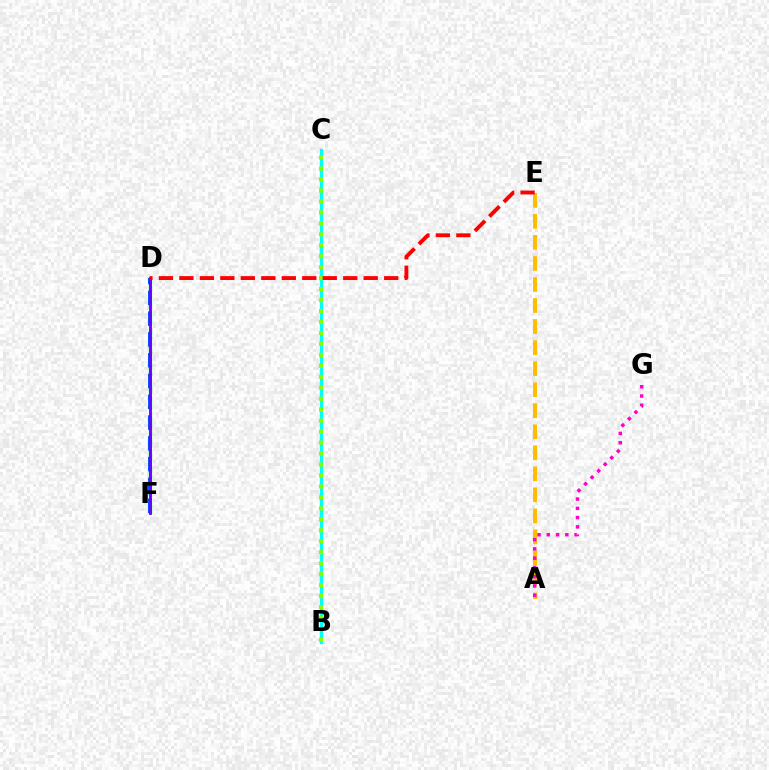{('D', 'F'): [{'color': '#00ff39', 'line_style': 'dashed', 'thickness': 2.33}, {'color': '#004bff', 'line_style': 'dashed', 'thickness': 2.82}, {'color': '#7200ff', 'line_style': 'solid', 'thickness': 2.06}], ('B', 'C'): [{'color': '#00fff6', 'line_style': 'solid', 'thickness': 2.34}, {'color': '#84ff00', 'line_style': 'dotted', 'thickness': 2.98}], ('A', 'E'): [{'color': '#ffbd00', 'line_style': 'dashed', 'thickness': 2.86}], ('A', 'G'): [{'color': '#ff00cf', 'line_style': 'dotted', 'thickness': 2.52}], ('D', 'E'): [{'color': '#ff0000', 'line_style': 'dashed', 'thickness': 2.78}]}